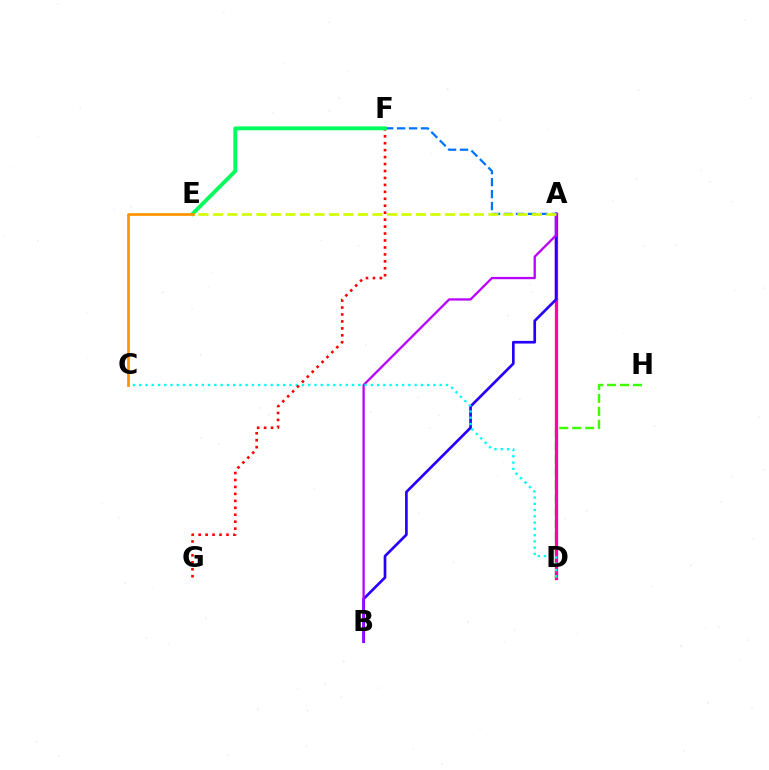{('D', 'H'): [{'color': '#3dff00', 'line_style': 'dashed', 'thickness': 1.76}], ('A', 'D'): [{'color': '#ff00ac', 'line_style': 'solid', 'thickness': 2.35}], ('A', 'B'): [{'color': '#2500ff', 'line_style': 'solid', 'thickness': 1.93}, {'color': '#b900ff', 'line_style': 'solid', 'thickness': 1.65}], ('A', 'F'): [{'color': '#0074ff', 'line_style': 'dashed', 'thickness': 1.62}], ('A', 'E'): [{'color': '#d1ff00', 'line_style': 'dashed', 'thickness': 1.97}], ('C', 'D'): [{'color': '#00fff6', 'line_style': 'dotted', 'thickness': 1.7}], ('F', 'G'): [{'color': '#ff0000', 'line_style': 'dotted', 'thickness': 1.89}], ('E', 'F'): [{'color': '#00ff5c', 'line_style': 'solid', 'thickness': 2.77}], ('C', 'E'): [{'color': '#ff9400', 'line_style': 'solid', 'thickness': 1.97}]}